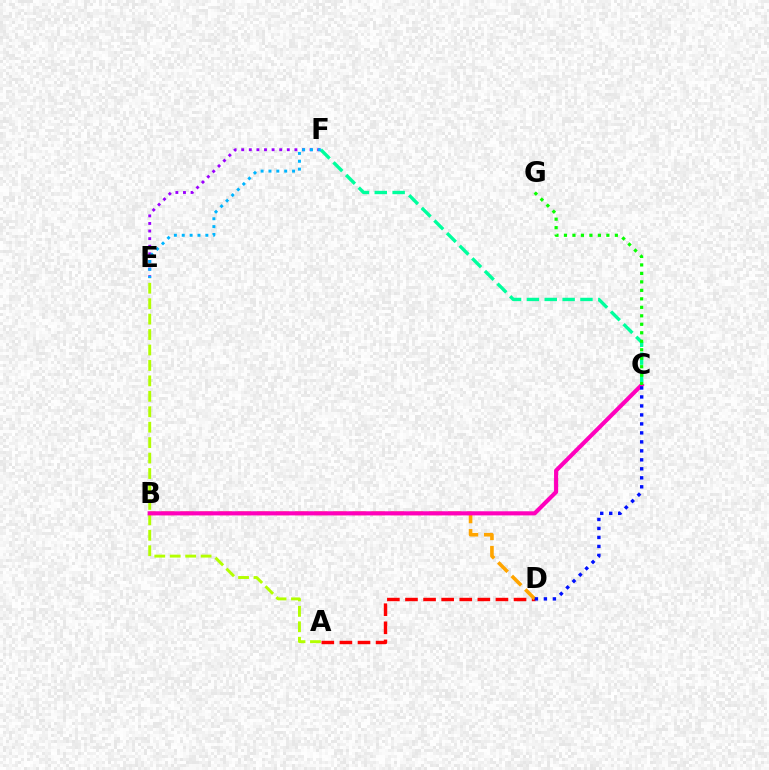{('A', 'D'): [{'color': '#ff0000', 'line_style': 'dashed', 'thickness': 2.46}], ('B', 'D'): [{'color': '#ffa500', 'line_style': 'dashed', 'thickness': 2.6}], ('C', 'F'): [{'color': '#00ff9d', 'line_style': 'dashed', 'thickness': 2.43}], ('E', 'F'): [{'color': '#9b00ff', 'line_style': 'dotted', 'thickness': 2.06}, {'color': '#00b5ff', 'line_style': 'dotted', 'thickness': 2.14}], ('A', 'E'): [{'color': '#b3ff00', 'line_style': 'dashed', 'thickness': 2.1}], ('B', 'C'): [{'color': '#ff00bd', 'line_style': 'solid', 'thickness': 2.97}], ('C', 'G'): [{'color': '#08ff00', 'line_style': 'dotted', 'thickness': 2.3}], ('C', 'D'): [{'color': '#0010ff', 'line_style': 'dotted', 'thickness': 2.44}]}